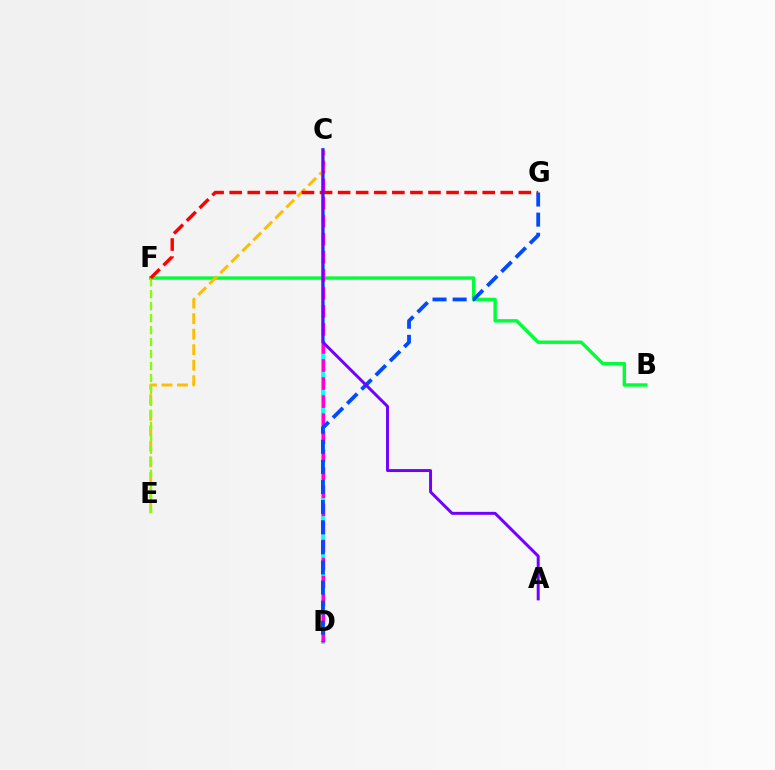{('C', 'D'): [{'color': '#00fff6', 'line_style': 'solid', 'thickness': 2.7}, {'color': '#ff00cf', 'line_style': 'dashed', 'thickness': 2.45}], ('B', 'F'): [{'color': '#00ff39', 'line_style': 'solid', 'thickness': 2.45}], ('C', 'E'): [{'color': '#ffbd00', 'line_style': 'dashed', 'thickness': 2.11}], ('D', 'G'): [{'color': '#004bff', 'line_style': 'dashed', 'thickness': 2.73}], ('E', 'F'): [{'color': '#84ff00', 'line_style': 'dashed', 'thickness': 1.63}], ('F', 'G'): [{'color': '#ff0000', 'line_style': 'dashed', 'thickness': 2.46}], ('A', 'C'): [{'color': '#7200ff', 'line_style': 'solid', 'thickness': 2.13}]}